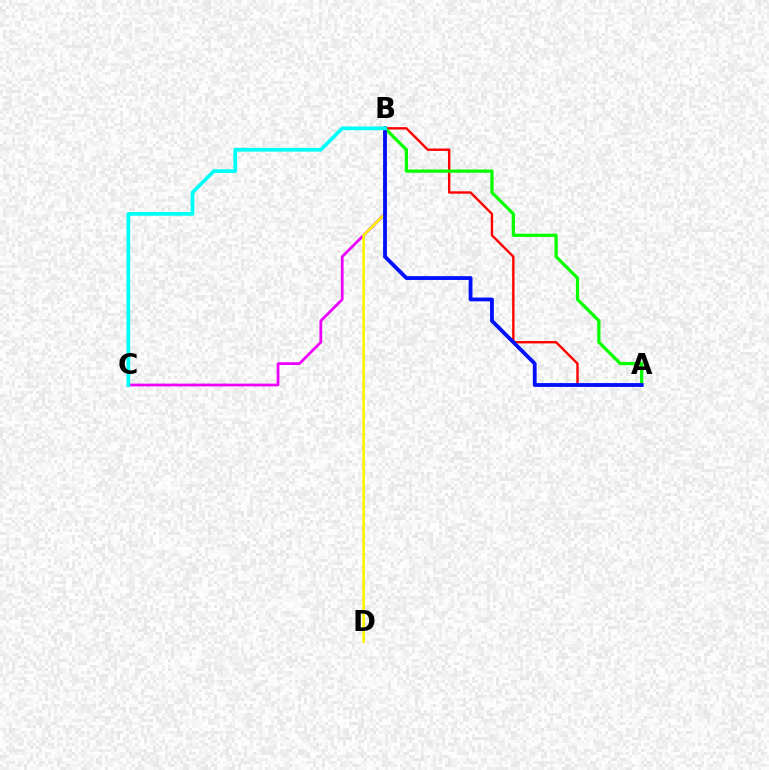{('B', 'C'): [{'color': '#ee00ff', 'line_style': 'solid', 'thickness': 1.99}, {'color': '#00fff6', 'line_style': 'solid', 'thickness': 2.7}], ('A', 'B'): [{'color': '#ff0000', 'line_style': 'solid', 'thickness': 1.72}, {'color': '#08ff00', 'line_style': 'solid', 'thickness': 2.34}, {'color': '#0010ff', 'line_style': 'solid', 'thickness': 2.75}], ('B', 'D'): [{'color': '#fcf500', 'line_style': 'solid', 'thickness': 1.89}]}